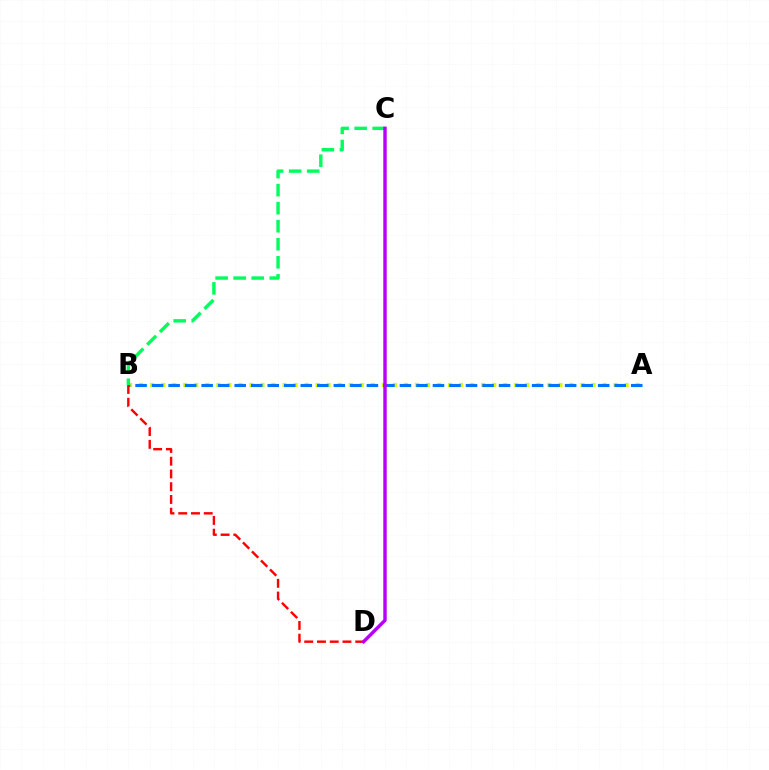{('A', 'B'): [{'color': '#d1ff00', 'line_style': 'dotted', 'thickness': 3.0}, {'color': '#0074ff', 'line_style': 'dashed', 'thickness': 2.24}], ('B', 'C'): [{'color': '#00ff5c', 'line_style': 'dashed', 'thickness': 2.45}], ('B', 'D'): [{'color': '#ff0000', 'line_style': 'dashed', 'thickness': 1.73}], ('C', 'D'): [{'color': '#b900ff', 'line_style': 'solid', 'thickness': 2.47}]}